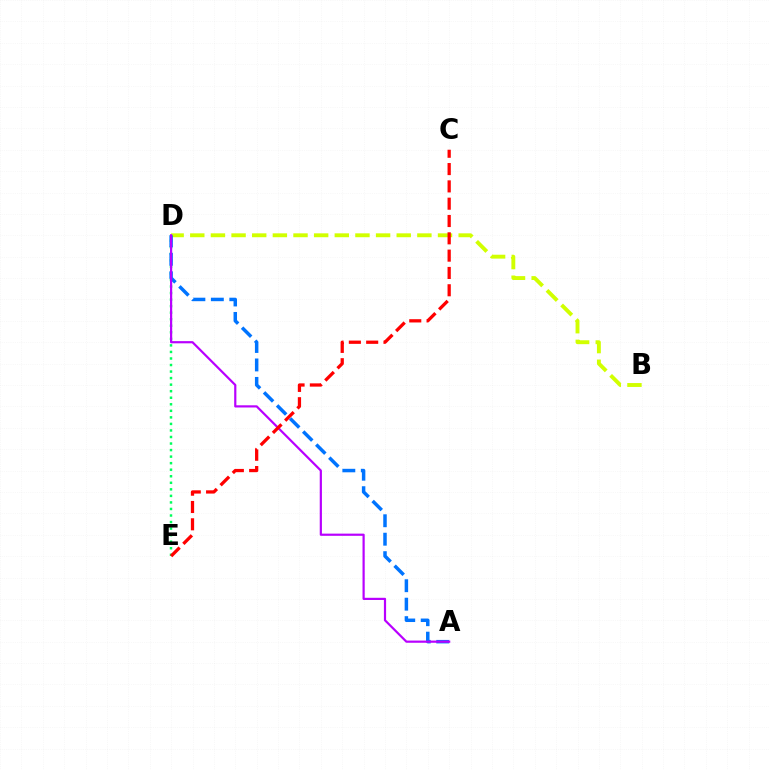{('D', 'E'): [{'color': '#00ff5c', 'line_style': 'dotted', 'thickness': 1.78}], ('B', 'D'): [{'color': '#d1ff00', 'line_style': 'dashed', 'thickness': 2.8}], ('A', 'D'): [{'color': '#0074ff', 'line_style': 'dashed', 'thickness': 2.51}, {'color': '#b900ff', 'line_style': 'solid', 'thickness': 1.58}], ('C', 'E'): [{'color': '#ff0000', 'line_style': 'dashed', 'thickness': 2.35}]}